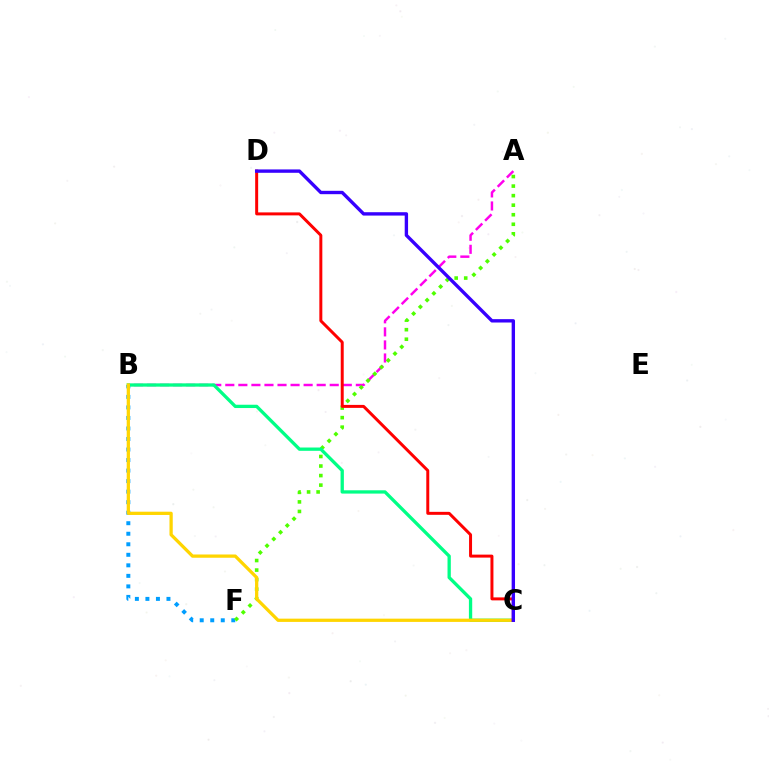{('B', 'F'): [{'color': '#009eff', 'line_style': 'dotted', 'thickness': 2.86}], ('A', 'B'): [{'color': '#ff00ed', 'line_style': 'dashed', 'thickness': 1.77}], ('A', 'F'): [{'color': '#4fff00', 'line_style': 'dotted', 'thickness': 2.59}], ('B', 'C'): [{'color': '#00ff86', 'line_style': 'solid', 'thickness': 2.38}, {'color': '#ffd500', 'line_style': 'solid', 'thickness': 2.35}], ('C', 'D'): [{'color': '#ff0000', 'line_style': 'solid', 'thickness': 2.14}, {'color': '#3700ff', 'line_style': 'solid', 'thickness': 2.42}]}